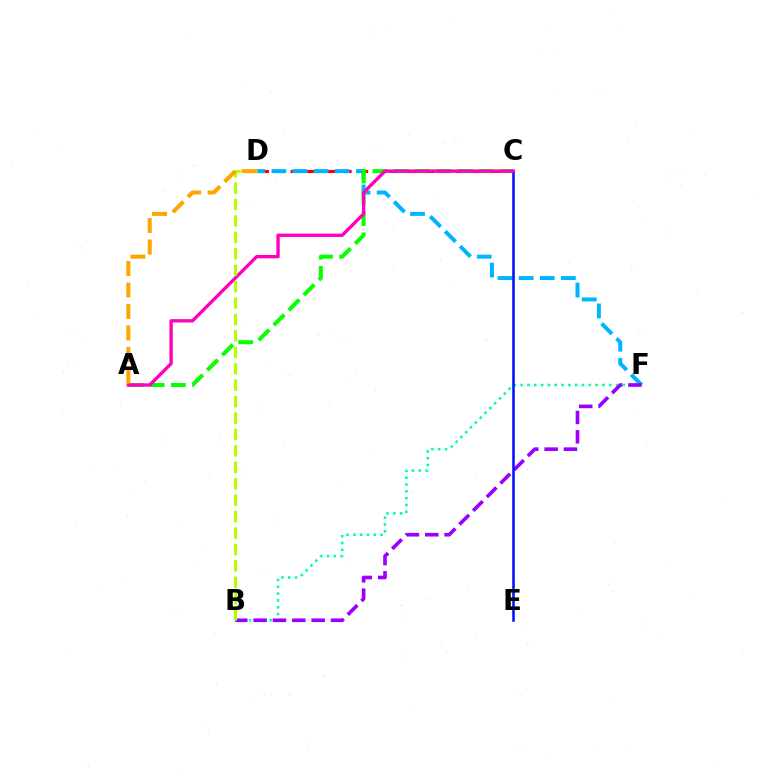{('C', 'D'): [{'color': '#ff0000', 'line_style': 'dashed', 'thickness': 2.24}], ('D', 'F'): [{'color': '#00b5ff', 'line_style': 'dashed', 'thickness': 2.87}], ('A', 'C'): [{'color': '#08ff00', 'line_style': 'dashed', 'thickness': 2.89}, {'color': '#ff00bd', 'line_style': 'solid', 'thickness': 2.41}], ('B', 'F'): [{'color': '#00ff9d', 'line_style': 'dotted', 'thickness': 1.85}, {'color': '#9b00ff', 'line_style': 'dashed', 'thickness': 2.63}], ('C', 'E'): [{'color': '#0010ff', 'line_style': 'solid', 'thickness': 1.84}], ('B', 'D'): [{'color': '#b3ff00', 'line_style': 'dashed', 'thickness': 2.23}], ('A', 'D'): [{'color': '#ffa500', 'line_style': 'dashed', 'thickness': 2.92}]}